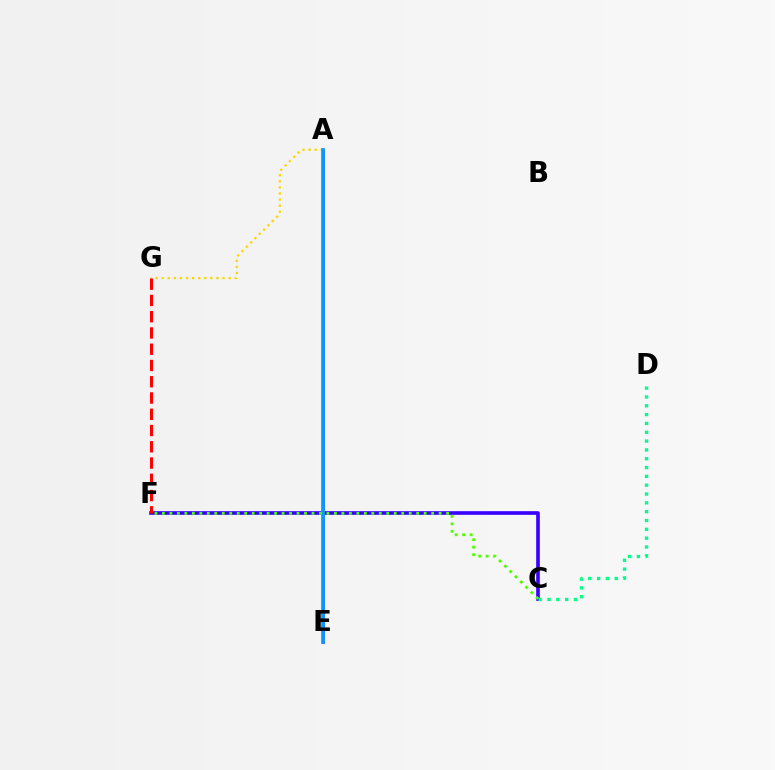{('A', 'G'): [{'color': '#ffd500', 'line_style': 'dotted', 'thickness': 1.66}], ('C', 'F'): [{'color': '#3700ff', 'line_style': 'solid', 'thickness': 2.62}, {'color': '#4fff00', 'line_style': 'dotted', 'thickness': 2.03}], ('A', 'E'): [{'color': '#ff00ed', 'line_style': 'solid', 'thickness': 2.22}, {'color': '#009eff', 'line_style': 'solid', 'thickness': 2.66}], ('C', 'D'): [{'color': '#00ff86', 'line_style': 'dotted', 'thickness': 2.4}], ('F', 'G'): [{'color': '#ff0000', 'line_style': 'dashed', 'thickness': 2.21}]}